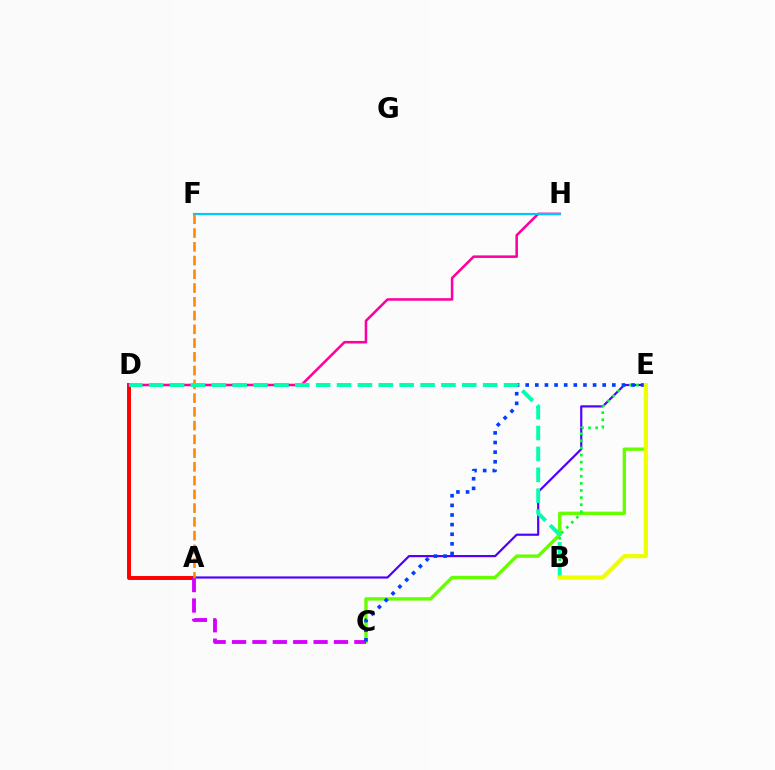{('C', 'E'): [{'color': '#66ff00', 'line_style': 'solid', 'thickness': 2.43}, {'color': '#003fff', 'line_style': 'dotted', 'thickness': 2.62}], ('A', 'D'): [{'color': '#ff0000', 'line_style': 'solid', 'thickness': 2.84}], ('A', 'C'): [{'color': '#d600ff', 'line_style': 'dashed', 'thickness': 2.77}], ('D', 'H'): [{'color': '#ff00a0', 'line_style': 'solid', 'thickness': 1.84}], ('A', 'E'): [{'color': '#4f00ff', 'line_style': 'solid', 'thickness': 1.57}], ('B', 'E'): [{'color': '#00ff27', 'line_style': 'dotted', 'thickness': 1.93}, {'color': '#eeff00', 'line_style': 'solid', 'thickness': 2.97}], ('F', 'H'): [{'color': '#00c7ff', 'line_style': 'solid', 'thickness': 1.55}], ('A', 'F'): [{'color': '#ff8800', 'line_style': 'dashed', 'thickness': 1.87}], ('B', 'D'): [{'color': '#00ffaf', 'line_style': 'dashed', 'thickness': 2.84}]}